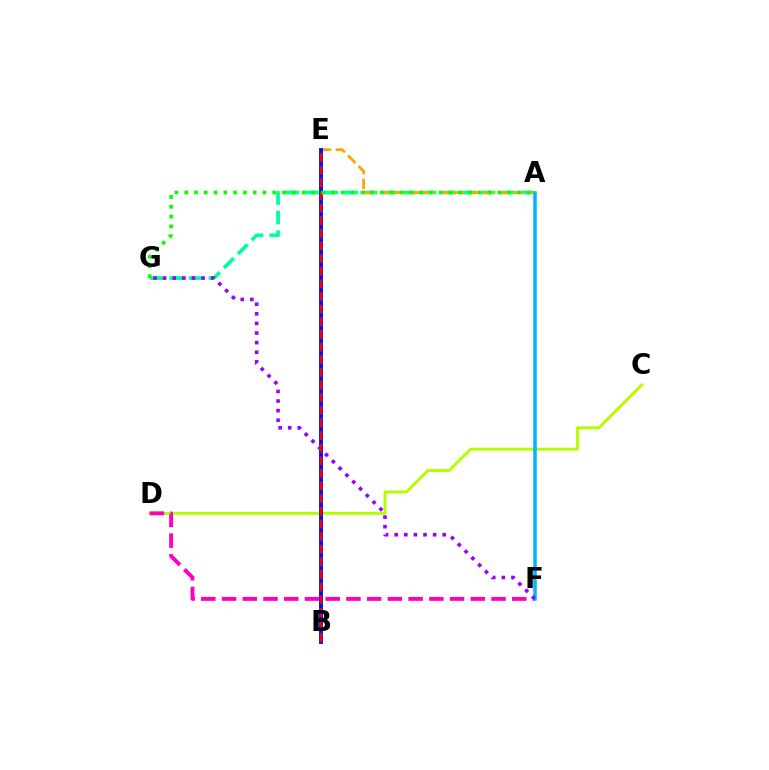{('C', 'D'): [{'color': '#b3ff00', 'line_style': 'solid', 'thickness': 2.13}], ('A', 'G'): [{'color': '#00ff9d', 'line_style': 'dashed', 'thickness': 2.66}, {'color': '#08ff00', 'line_style': 'dotted', 'thickness': 2.66}], ('D', 'F'): [{'color': '#ff00bd', 'line_style': 'dashed', 'thickness': 2.82}], ('A', 'E'): [{'color': '#ffa500', 'line_style': 'dashed', 'thickness': 2.02}], ('A', 'F'): [{'color': '#00b5ff', 'line_style': 'solid', 'thickness': 2.53}], ('B', 'E'): [{'color': '#0010ff', 'line_style': 'solid', 'thickness': 2.8}, {'color': '#ff0000', 'line_style': 'dashed', 'thickness': 1.72}], ('F', 'G'): [{'color': '#9b00ff', 'line_style': 'dotted', 'thickness': 2.61}]}